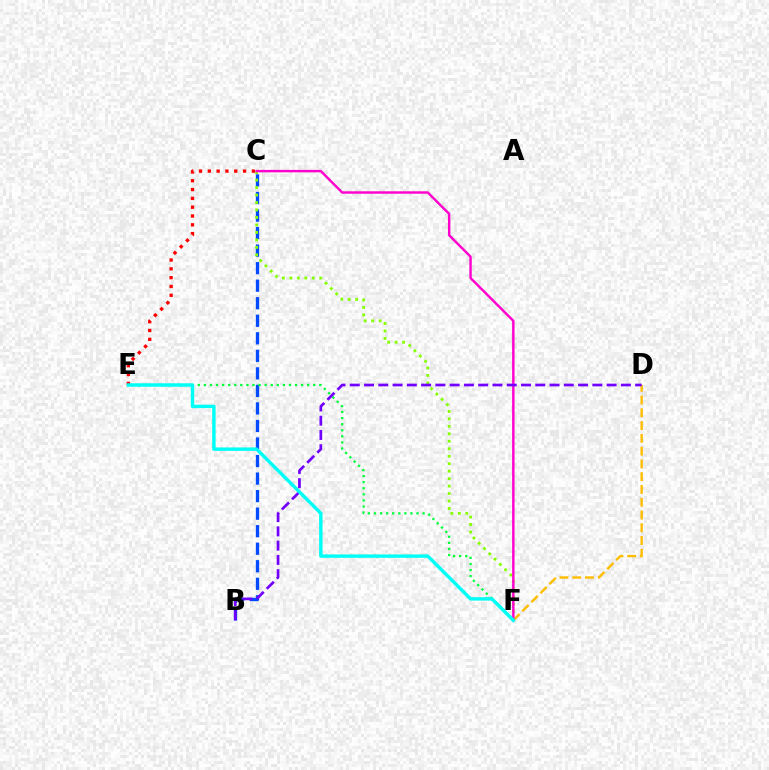{('C', 'E'): [{'color': '#ff0000', 'line_style': 'dotted', 'thickness': 2.39}], ('D', 'F'): [{'color': '#ffbd00', 'line_style': 'dashed', 'thickness': 1.73}], ('B', 'C'): [{'color': '#004bff', 'line_style': 'dashed', 'thickness': 2.38}], ('C', 'F'): [{'color': '#84ff00', 'line_style': 'dotted', 'thickness': 2.03}, {'color': '#ff00cf', 'line_style': 'solid', 'thickness': 1.75}], ('E', 'F'): [{'color': '#00ff39', 'line_style': 'dotted', 'thickness': 1.65}, {'color': '#00fff6', 'line_style': 'solid', 'thickness': 2.47}], ('B', 'D'): [{'color': '#7200ff', 'line_style': 'dashed', 'thickness': 1.94}]}